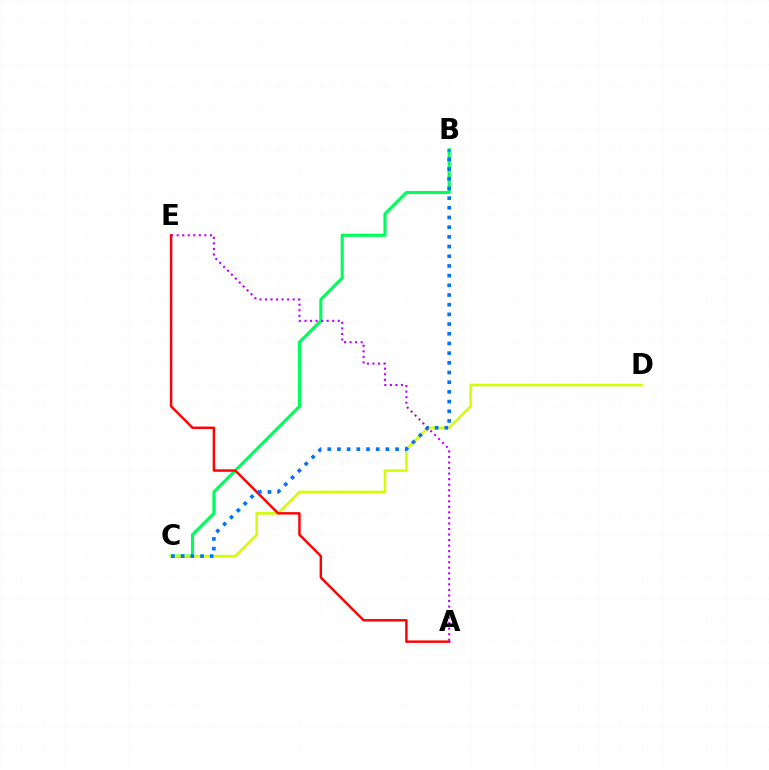{('B', 'C'): [{'color': '#00ff5c', 'line_style': 'solid', 'thickness': 2.25}, {'color': '#0074ff', 'line_style': 'dotted', 'thickness': 2.63}], ('C', 'D'): [{'color': '#d1ff00', 'line_style': 'solid', 'thickness': 1.84}], ('A', 'E'): [{'color': '#ff0000', 'line_style': 'solid', 'thickness': 1.76}, {'color': '#b900ff', 'line_style': 'dotted', 'thickness': 1.5}]}